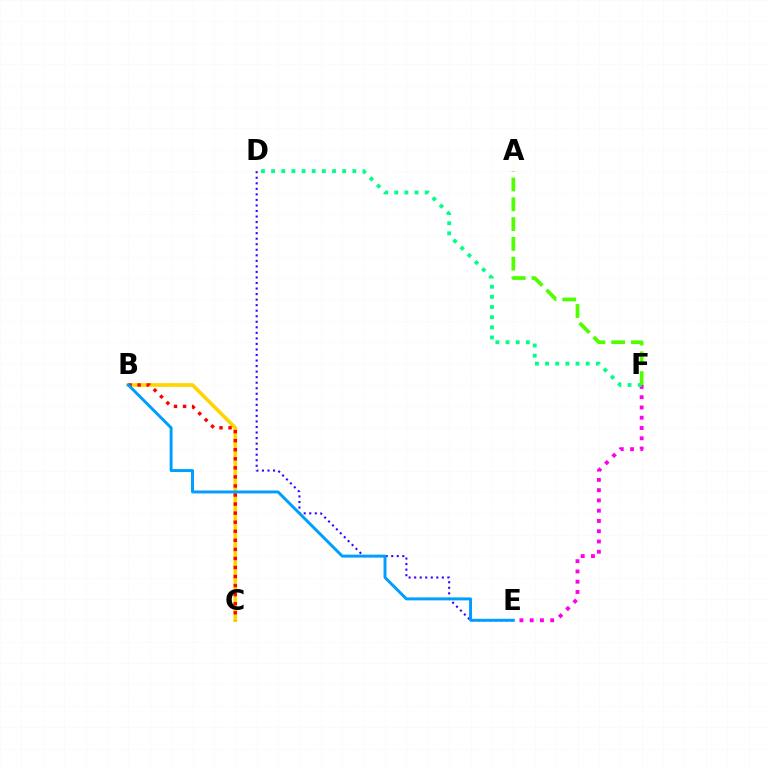{('D', 'E'): [{'color': '#3700ff', 'line_style': 'dotted', 'thickness': 1.5}], ('B', 'C'): [{'color': '#ffd500', 'line_style': 'solid', 'thickness': 2.64}, {'color': '#ff0000', 'line_style': 'dotted', 'thickness': 2.46}], ('E', 'F'): [{'color': '#ff00ed', 'line_style': 'dotted', 'thickness': 2.79}], ('D', 'F'): [{'color': '#00ff86', 'line_style': 'dotted', 'thickness': 2.76}], ('A', 'F'): [{'color': '#4fff00', 'line_style': 'dashed', 'thickness': 2.69}], ('B', 'E'): [{'color': '#009eff', 'line_style': 'solid', 'thickness': 2.13}]}